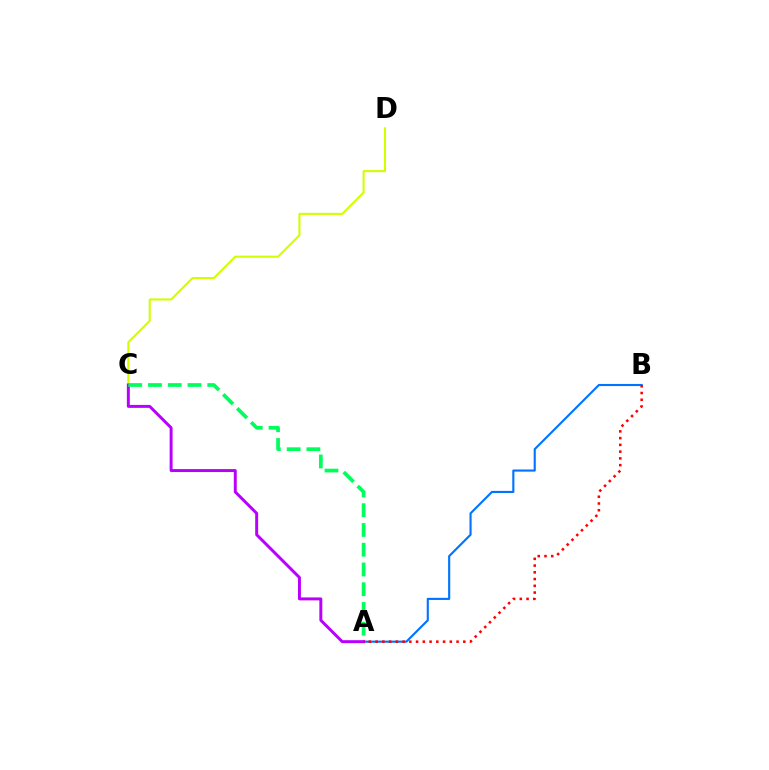{('C', 'D'): [{'color': '#d1ff00', 'line_style': 'solid', 'thickness': 1.5}], ('A', 'B'): [{'color': '#0074ff', 'line_style': 'solid', 'thickness': 1.53}, {'color': '#ff0000', 'line_style': 'dotted', 'thickness': 1.83}], ('A', 'C'): [{'color': '#b900ff', 'line_style': 'solid', 'thickness': 2.13}, {'color': '#00ff5c', 'line_style': 'dashed', 'thickness': 2.68}]}